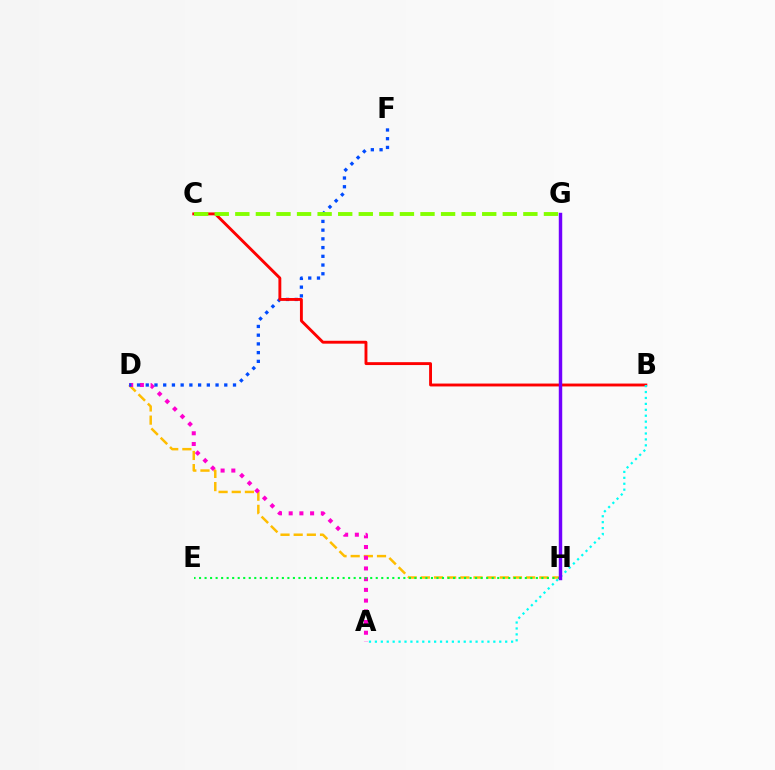{('D', 'H'): [{'color': '#ffbd00', 'line_style': 'dashed', 'thickness': 1.79}], ('A', 'D'): [{'color': '#ff00cf', 'line_style': 'dotted', 'thickness': 2.91}], ('D', 'F'): [{'color': '#004bff', 'line_style': 'dotted', 'thickness': 2.37}], ('B', 'C'): [{'color': '#ff0000', 'line_style': 'solid', 'thickness': 2.08}], ('C', 'G'): [{'color': '#84ff00', 'line_style': 'dashed', 'thickness': 2.8}], ('A', 'B'): [{'color': '#00fff6', 'line_style': 'dotted', 'thickness': 1.61}], ('E', 'H'): [{'color': '#00ff39', 'line_style': 'dotted', 'thickness': 1.5}], ('G', 'H'): [{'color': '#7200ff', 'line_style': 'solid', 'thickness': 2.48}]}